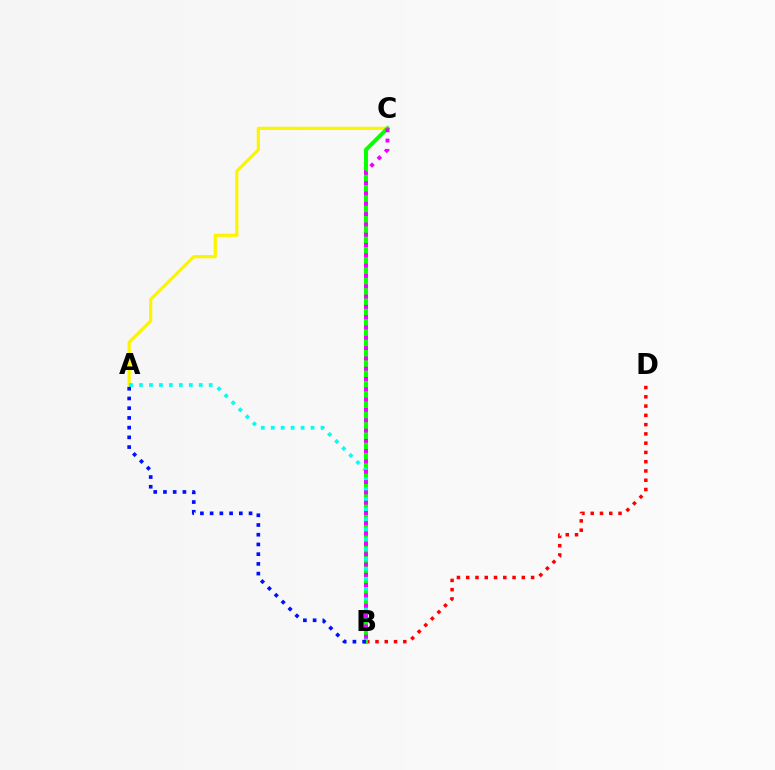{('B', 'D'): [{'color': '#ff0000', 'line_style': 'dotted', 'thickness': 2.52}], ('A', 'C'): [{'color': '#fcf500', 'line_style': 'solid', 'thickness': 2.31}], ('B', 'C'): [{'color': '#08ff00', 'line_style': 'solid', 'thickness': 2.85}, {'color': '#ee00ff', 'line_style': 'dotted', 'thickness': 2.8}], ('A', 'B'): [{'color': '#00fff6', 'line_style': 'dotted', 'thickness': 2.71}, {'color': '#0010ff', 'line_style': 'dotted', 'thickness': 2.64}]}